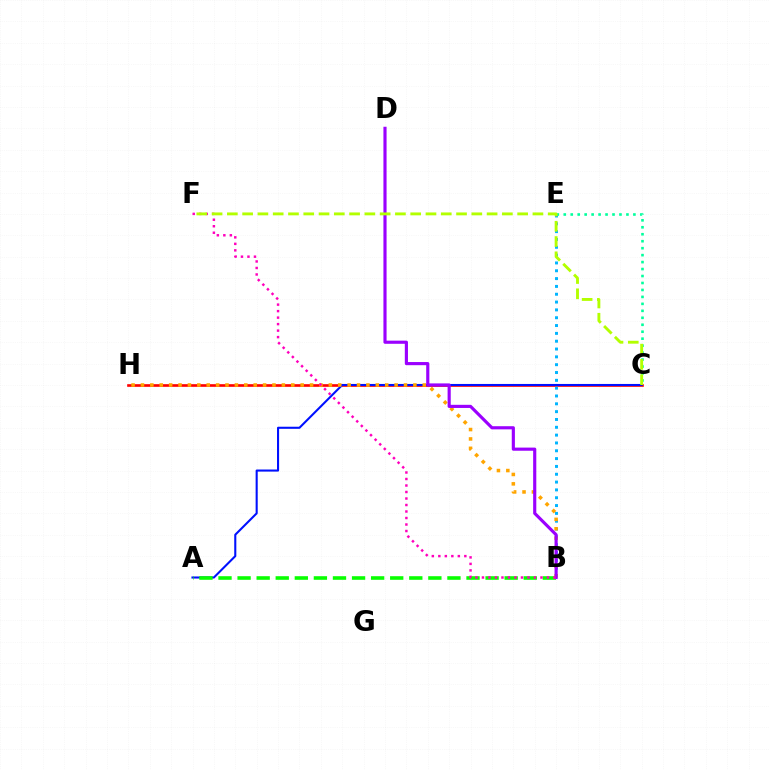{('C', 'H'): [{'color': '#ff0000', 'line_style': 'solid', 'thickness': 1.91}], ('B', 'E'): [{'color': '#00b5ff', 'line_style': 'dotted', 'thickness': 2.13}], ('A', 'C'): [{'color': '#0010ff', 'line_style': 'solid', 'thickness': 1.5}], ('B', 'H'): [{'color': '#ffa500', 'line_style': 'dotted', 'thickness': 2.55}], ('A', 'B'): [{'color': '#08ff00', 'line_style': 'dashed', 'thickness': 2.59}], ('B', 'D'): [{'color': '#9b00ff', 'line_style': 'solid', 'thickness': 2.26}], ('C', 'E'): [{'color': '#00ff9d', 'line_style': 'dotted', 'thickness': 1.89}], ('B', 'F'): [{'color': '#ff00bd', 'line_style': 'dotted', 'thickness': 1.77}], ('C', 'F'): [{'color': '#b3ff00', 'line_style': 'dashed', 'thickness': 2.08}]}